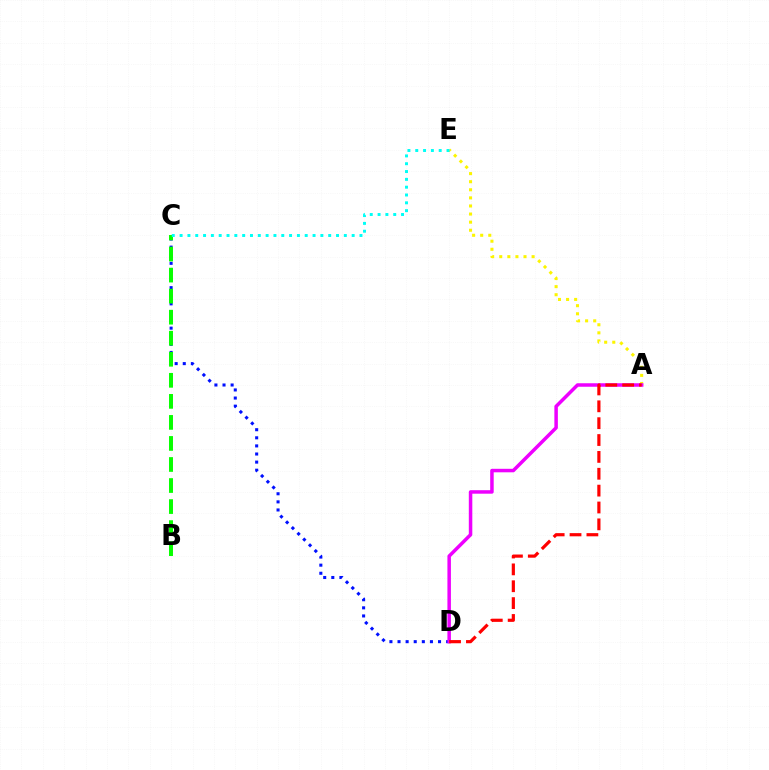{('C', 'D'): [{'color': '#0010ff', 'line_style': 'dotted', 'thickness': 2.2}], ('A', 'E'): [{'color': '#fcf500', 'line_style': 'dotted', 'thickness': 2.2}], ('B', 'C'): [{'color': '#08ff00', 'line_style': 'dashed', 'thickness': 2.86}], ('A', 'D'): [{'color': '#ee00ff', 'line_style': 'solid', 'thickness': 2.52}, {'color': '#ff0000', 'line_style': 'dashed', 'thickness': 2.29}], ('C', 'E'): [{'color': '#00fff6', 'line_style': 'dotted', 'thickness': 2.12}]}